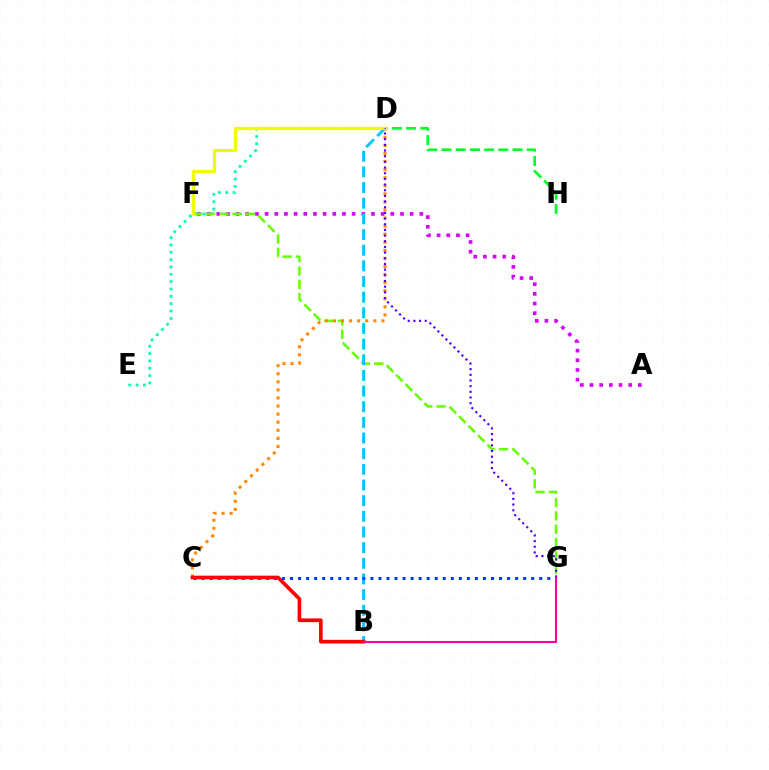{('D', 'H'): [{'color': '#00ff27', 'line_style': 'dashed', 'thickness': 1.93}], ('A', 'F'): [{'color': '#d600ff', 'line_style': 'dotted', 'thickness': 2.63}], ('D', 'E'): [{'color': '#00ffaf', 'line_style': 'dotted', 'thickness': 2.0}], ('F', 'G'): [{'color': '#66ff00', 'line_style': 'dashed', 'thickness': 1.81}], ('C', 'D'): [{'color': '#ff8800', 'line_style': 'dotted', 'thickness': 2.19}], ('B', 'D'): [{'color': '#00c7ff', 'line_style': 'dashed', 'thickness': 2.13}], ('D', 'F'): [{'color': '#eeff00', 'line_style': 'solid', 'thickness': 2.34}], ('D', 'G'): [{'color': '#4f00ff', 'line_style': 'dotted', 'thickness': 1.54}], ('C', 'G'): [{'color': '#003fff', 'line_style': 'dotted', 'thickness': 2.18}], ('B', 'C'): [{'color': '#ff0000', 'line_style': 'solid', 'thickness': 2.64}], ('B', 'G'): [{'color': '#ff00a0', 'line_style': 'solid', 'thickness': 1.52}]}